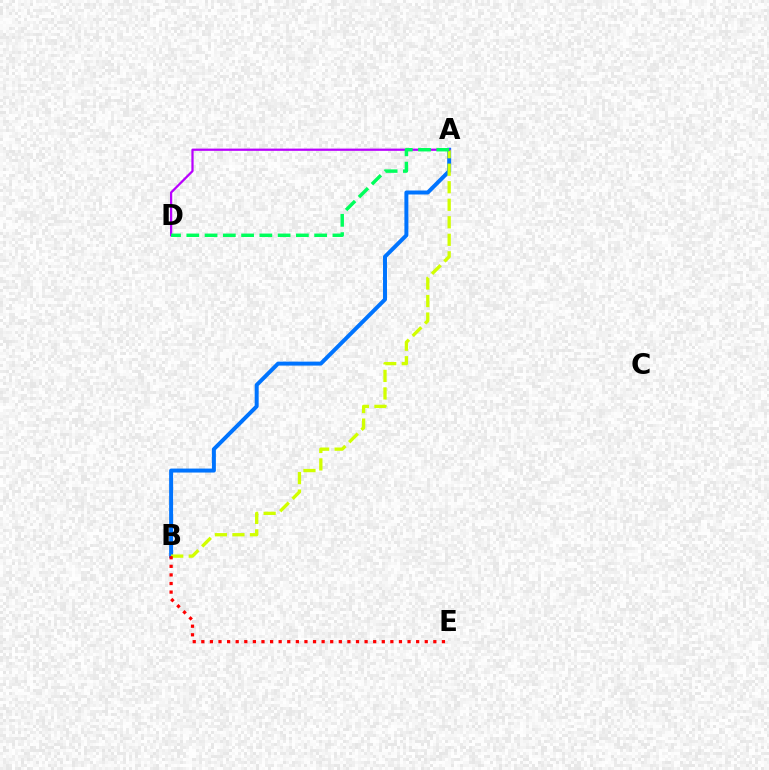{('A', 'B'): [{'color': '#0074ff', 'line_style': 'solid', 'thickness': 2.86}, {'color': '#d1ff00', 'line_style': 'dashed', 'thickness': 2.38}], ('A', 'D'): [{'color': '#b900ff', 'line_style': 'solid', 'thickness': 1.62}, {'color': '#00ff5c', 'line_style': 'dashed', 'thickness': 2.48}], ('B', 'E'): [{'color': '#ff0000', 'line_style': 'dotted', 'thickness': 2.33}]}